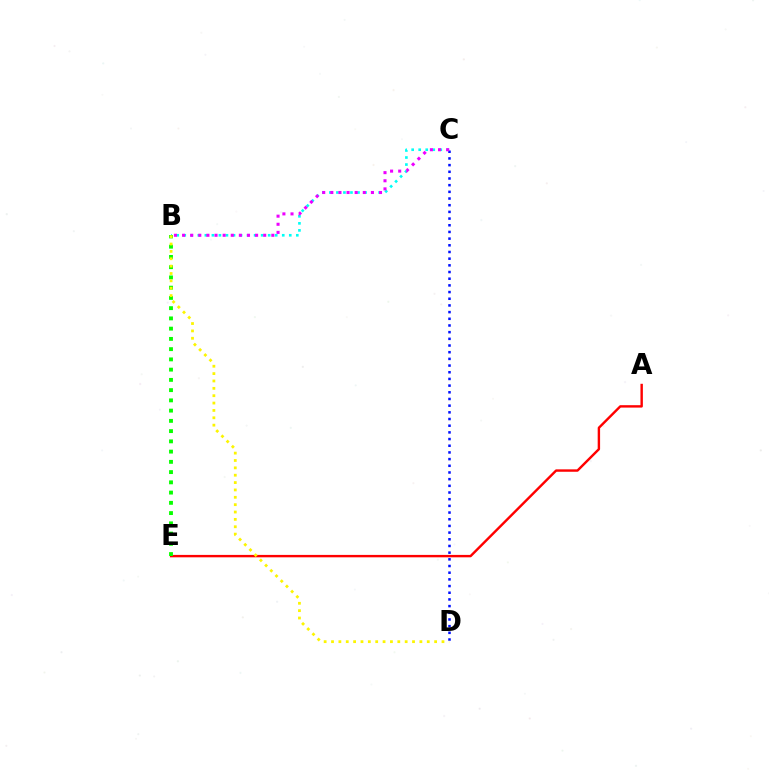{('B', 'C'): [{'color': '#00fff6', 'line_style': 'dotted', 'thickness': 1.91}, {'color': '#ee00ff', 'line_style': 'dotted', 'thickness': 2.2}], ('A', 'E'): [{'color': '#ff0000', 'line_style': 'solid', 'thickness': 1.74}], ('B', 'E'): [{'color': '#08ff00', 'line_style': 'dotted', 'thickness': 2.78}], ('C', 'D'): [{'color': '#0010ff', 'line_style': 'dotted', 'thickness': 1.82}], ('B', 'D'): [{'color': '#fcf500', 'line_style': 'dotted', 'thickness': 2.0}]}